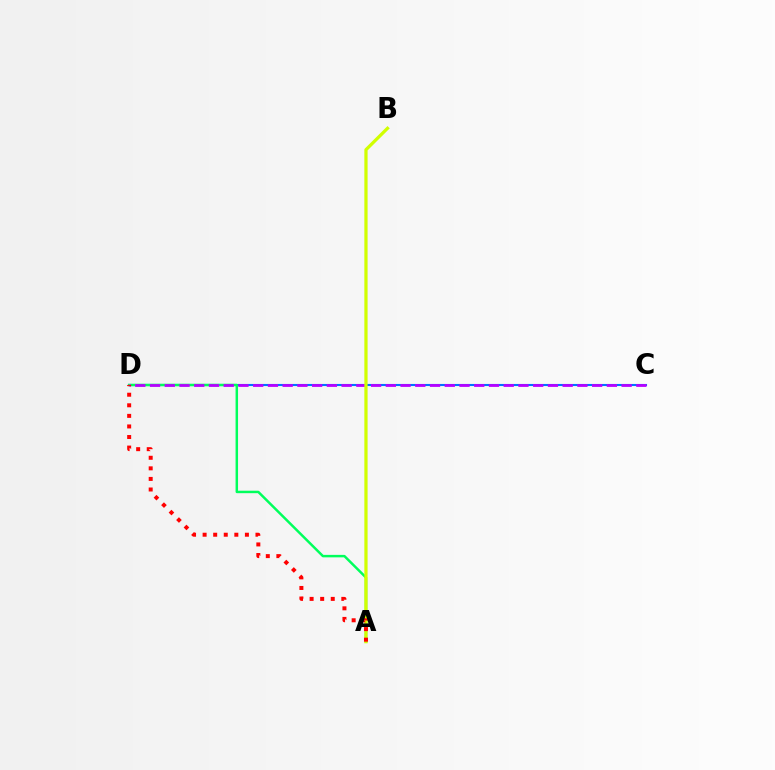{('C', 'D'): [{'color': '#0074ff', 'line_style': 'solid', 'thickness': 1.51}, {'color': '#b900ff', 'line_style': 'dashed', 'thickness': 2.0}], ('A', 'D'): [{'color': '#00ff5c', 'line_style': 'solid', 'thickness': 1.78}, {'color': '#ff0000', 'line_style': 'dotted', 'thickness': 2.87}], ('A', 'B'): [{'color': '#d1ff00', 'line_style': 'solid', 'thickness': 2.33}]}